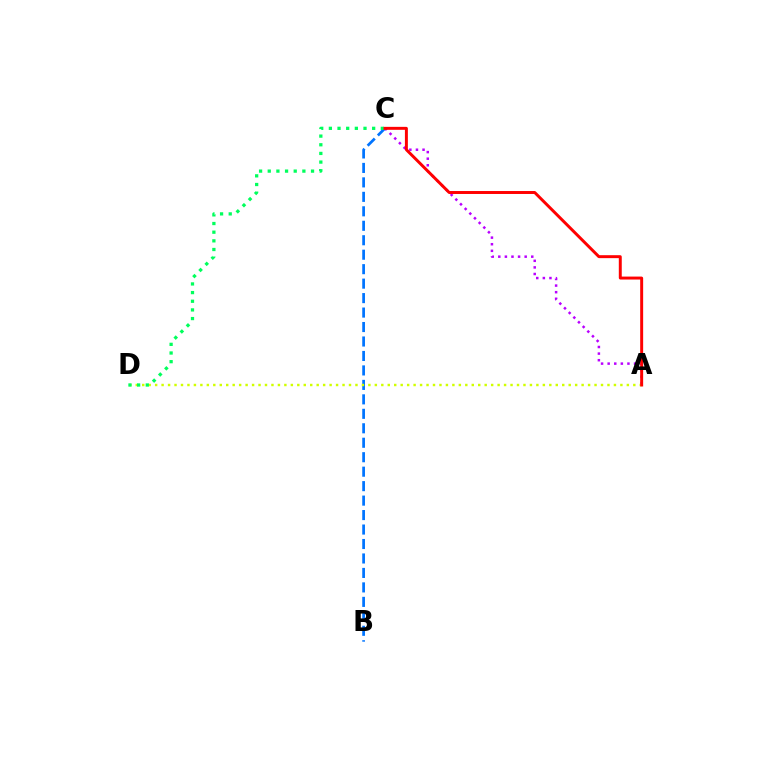{('B', 'C'): [{'color': '#0074ff', 'line_style': 'dashed', 'thickness': 1.97}], ('A', 'C'): [{'color': '#b900ff', 'line_style': 'dotted', 'thickness': 1.79}, {'color': '#ff0000', 'line_style': 'solid', 'thickness': 2.13}], ('A', 'D'): [{'color': '#d1ff00', 'line_style': 'dotted', 'thickness': 1.76}], ('C', 'D'): [{'color': '#00ff5c', 'line_style': 'dotted', 'thickness': 2.35}]}